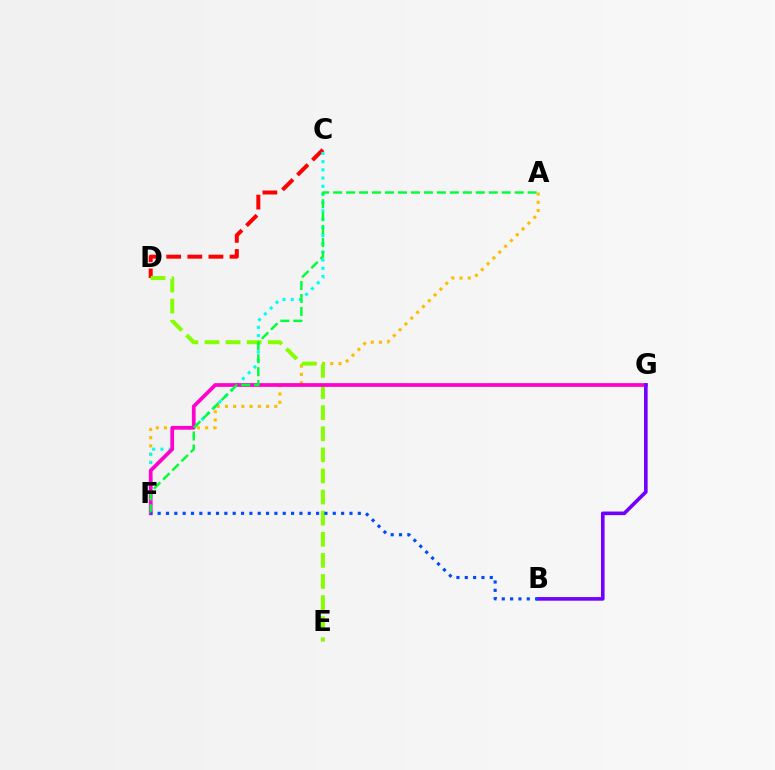{('A', 'F'): [{'color': '#ffbd00', 'line_style': 'dotted', 'thickness': 2.24}, {'color': '#00ff39', 'line_style': 'dashed', 'thickness': 1.76}], ('C', 'D'): [{'color': '#ff0000', 'line_style': 'dashed', 'thickness': 2.87}], ('C', 'F'): [{'color': '#00fff6', 'line_style': 'dotted', 'thickness': 2.23}], ('D', 'E'): [{'color': '#84ff00', 'line_style': 'dashed', 'thickness': 2.87}], ('F', 'G'): [{'color': '#ff00cf', 'line_style': 'solid', 'thickness': 2.68}], ('B', 'G'): [{'color': '#7200ff', 'line_style': 'solid', 'thickness': 2.61}], ('B', 'F'): [{'color': '#004bff', 'line_style': 'dotted', 'thickness': 2.27}]}